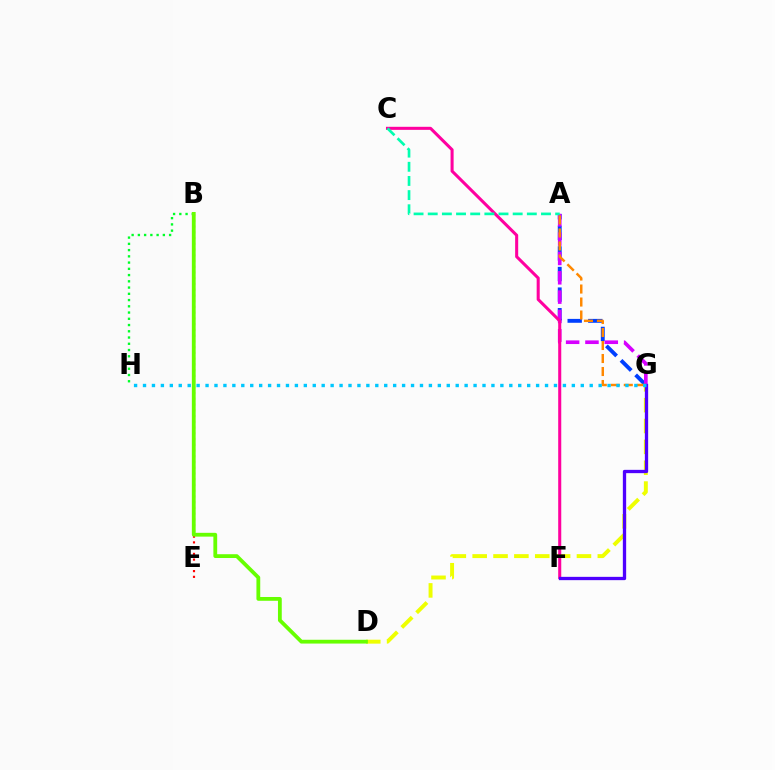{('A', 'G'): [{'color': '#003fff', 'line_style': 'dashed', 'thickness': 2.8}, {'color': '#d600ff', 'line_style': 'dashed', 'thickness': 2.63}, {'color': '#ff8800', 'line_style': 'dashed', 'thickness': 1.77}], ('D', 'G'): [{'color': '#eeff00', 'line_style': 'dashed', 'thickness': 2.83}], ('C', 'F'): [{'color': '#ff00a0', 'line_style': 'solid', 'thickness': 2.2}], ('B', 'E'): [{'color': '#ff0000', 'line_style': 'dotted', 'thickness': 1.56}], ('F', 'G'): [{'color': '#4f00ff', 'line_style': 'solid', 'thickness': 2.38}], ('A', 'C'): [{'color': '#00ffaf', 'line_style': 'dashed', 'thickness': 1.92}], ('B', 'H'): [{'color': '#00ff27', 'line_style': 'dotted', 'thickness': 1.7}], ('B', 'D'): [{'color': '#66ff00', 'line_style': 'solid', 'thickness': 2.73}], ('G', 'H'): [{'color': '#00c7ff', 'line_style': 'dotted', 'thickness': 2.43}]}